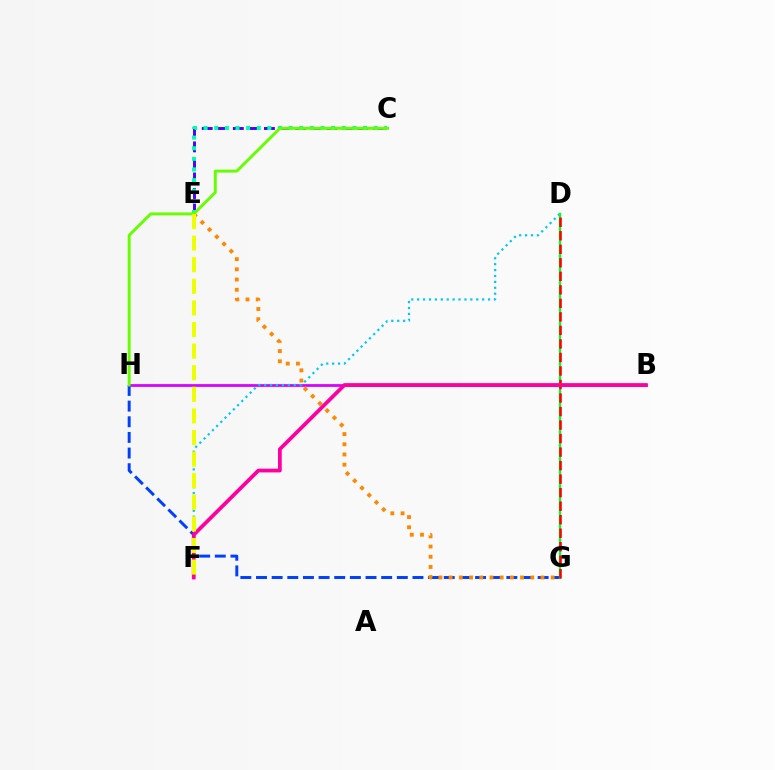{('C', 'E'): [{'color': '#4f00ff', 'line_style': 'dashed', 'thickness': 2.11}, {'color': '#00ffaf', 'line_style': 'dotted', 'thickness': 2.89}], ('B', 'H'): [{'color': '#d600ff', 'line_style': 'solid', 'thickness': 1.98}], ('D', 'F'): [{'color': '#00c7ff', 'line_style': 'dotted', 'thickness': 1.61}], ('G', 'H'): [{'color': '#003fff', 'line_style': 'dashed', 'thickness': 2.13}], ('D', 'G'): [{'color': '#00ff27', 'line_style': 'solid', 'thickness': 1.67}, {'color': '#ff0000', 'line_style': 'dashed', 'thickness': 1.84}], ('E', 'G'): [{'color': '#ff8800', 'line_style': 'dotted', 'thickness': 2.77}], ('C', 'H'): [{'color': '#66ff00', 'line_style': 'solid', 'thickness': 2.11}], ('B', 'F'): [{'color': '#ff00a0', 'line_style': 'solid', 'thickness': 2.7}], ('E', 'F'): [{'color': '#eeff00', 'line_style': 'dashed', 'thickness': 2.93}]}